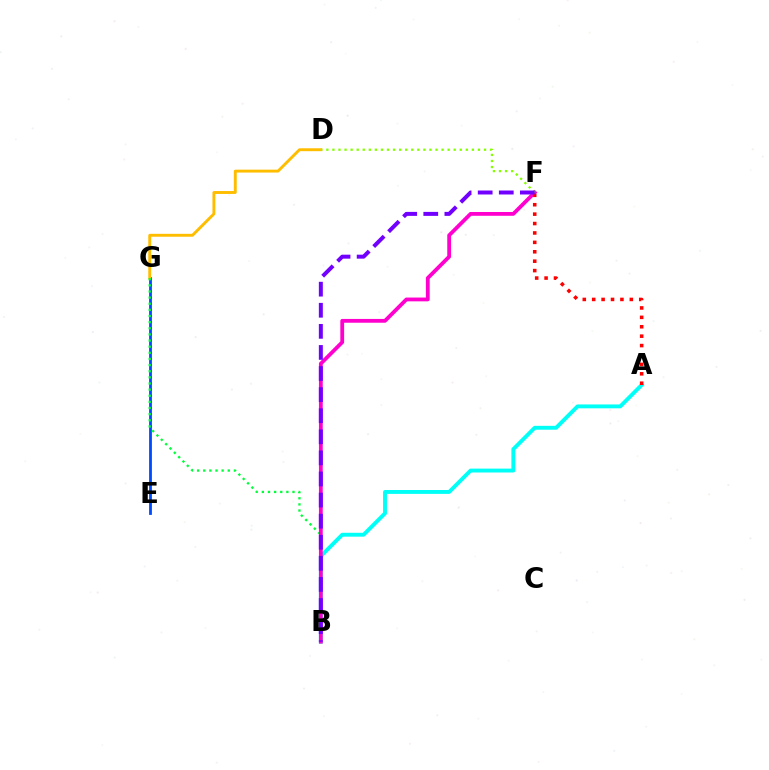{('A', 'B'): [{'color': '#00fff6', 'line_style': 'solid', 'thickness': 2.79}], ('E', 'G'): [{'color': '#004bff', 'line_style': 'solid', 'thickness': 2.01}], ('D', 'G'): [{'color': '#ffbd00', 'line_style': 'solid', 'thickness': 2.09}], ('B', 'G'): [{'color': '#00ff39', 'line_style': 'dotted', 'thickness': 1.67}], ('B', 'F'): [{'color': '#ff00cf', 'line_style': 'solid', 'thickness': 2.73}, {'color': '#7200ff', 'line_style': 'dashed', 'thickness': 2.87}], ('D', 'F'): [{'color': '#84ff00', 'line_style': 'dotted', 'thickness': 1.65}], ('A', 'F'): [{'color': '#ff0000', 'line_style': 'dotted', 'thickness': 2.56}]}